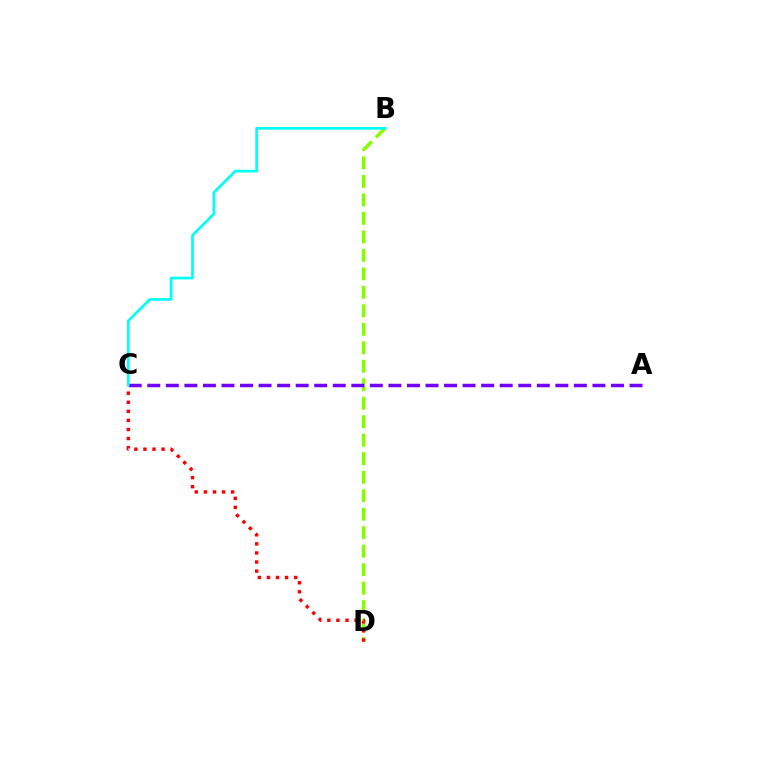{('B', 'D'): [{'color': '#84ff00', 'line_style': 'dashed', 'thickness': 2.51}], ('C', 'D'): [{'color': '#ff0000', 'line_style': 'dotted', 'thickness': 2.46}], ('A', 'C'): [{'color': '#7200ff', 'line_style': 'dashed', 'thickness': 2.52}], ('B', 'C'): [{'color': '#00fff6', 'line_style': 'solid', 'thickness': 1.94}]}